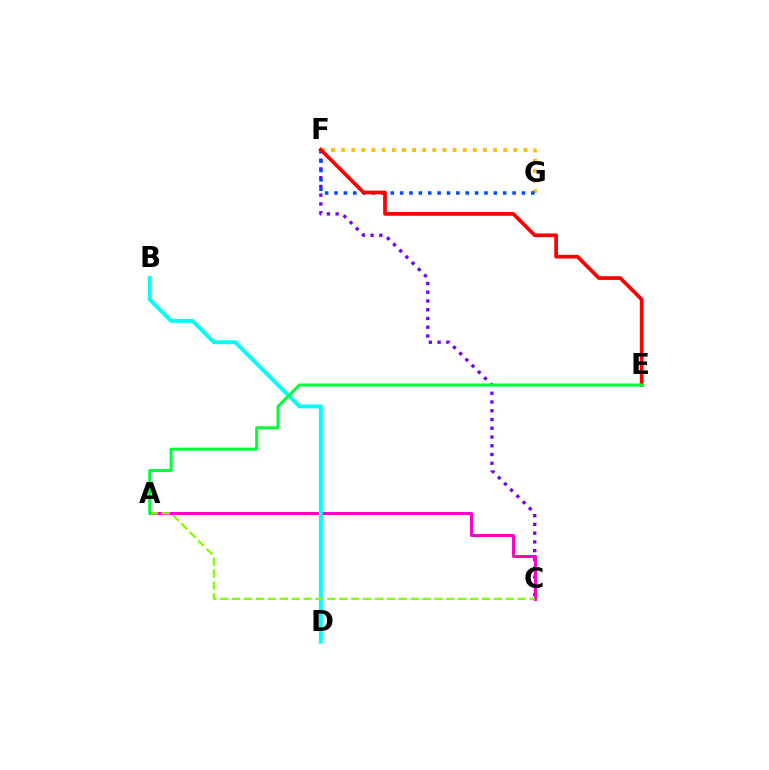{('C', 'F'): [{'color': '#7200ff', 'line_style': 'dotted', 'thickness': 2.38}], ('F', 'G'): [{'color': '#ffbd00', 'line_style': 'dotted', 'thickness': 2.75}, {'color': '#004bff', 'line_style': 'dotted', 'thickness': 2.55}], ('A', 'C'): [{'color': '#ff00cf', 'line_style': 'solid', 'thickness': 2.18}, {'color': '#84ff00', 'line_style': 'dashed', 'thickness': 1.62}], ('B', 'D'): [{'color': '#00fff6', 'line_style': 'solid', 'thickness': 2.83}], ('E', 'F'): [{'color': '#ff0000', 'line_style': 'solid', 'thickness': 2.68}], ('A', 'E'): [{'color': '#00ff39', 'line_style': 'solid', 'thickness': 2.18}]}